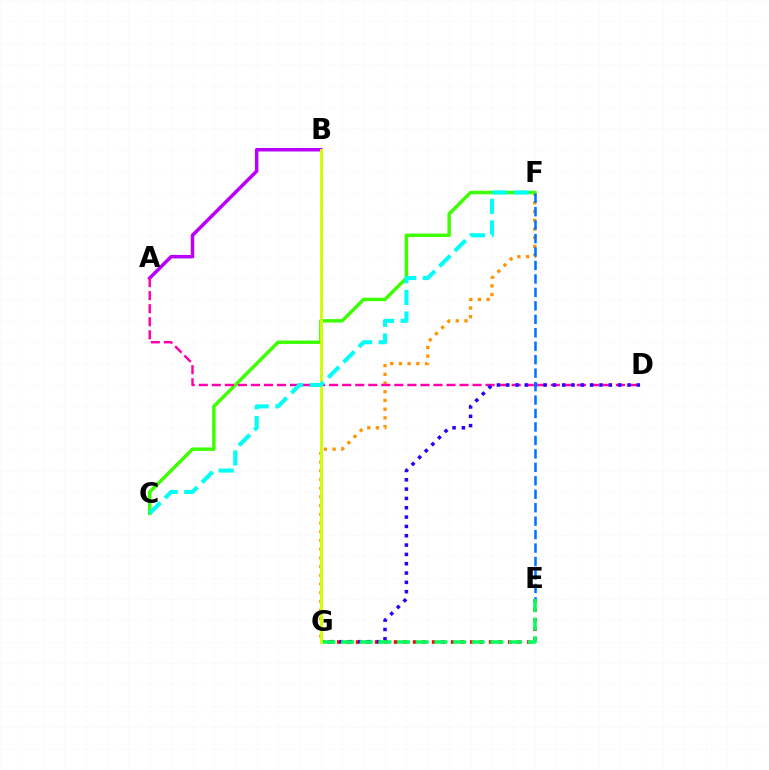{('F', 'G'): [{'color': '#ff9400', 'line_style': 'dotted', 'thickness': 2.37}], ('C', 'F'): [{'color': '#3dff00', 'line_style': 'solid', 'thickness': 2.48}, {'color': '#00fff6', 'line_style': 'dashed', 'thickness': 2.94}], ('E', 'G'): [{'color': '#ff0000', 'line_style': 'dotted', 'thickness': 2.58}, {'color': '#00ff5c', 'line_style': 'dashed', 'thickness': 2.54}], ('A', 'B'): [{'color': '#b900ff', 'line_style': 'solid', 'thickness': 2.52}], ('A', 'D'): [{'color': '#ff00ac', 'line_style': 'dashed', 'thickness': 1.77}], ('D', 'G'): [{'color': '#2500ff', 'line_style': 'dotted', 'thickness': 2.53}], ('E', 'F'): [{'color': '#0074ff', 'line_style': 'dashed', 'thickness': 1.83}], ('B', 'G'): [{'color': '#d1ff00', 'line_style': 'solid', 'thickness': 2.08}]}